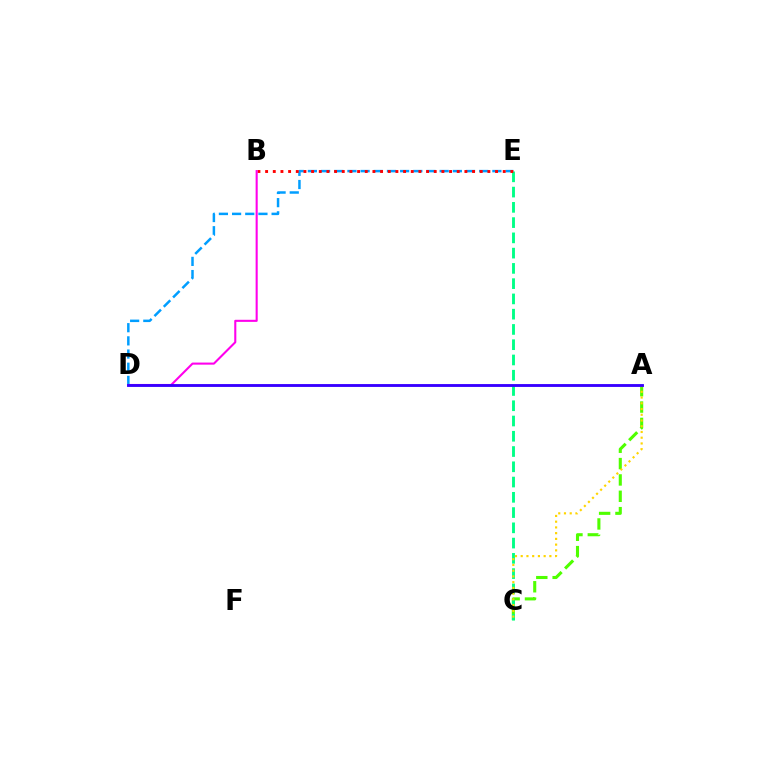{('A', 'C'): [{'color': '#4fff00', 'line_style': 'dashed', 'thickness': 2.22}, {'color': '#ffd500', 'line_style': 'dotted', 'thickness': 1.56}], ('D', 'E'): [{'color': '#009eff', 'line_style': 'dashed', 'thickness': 1.79}], ('C', 'E'): [{'color': '#00ff86', 'line_style': 'dashed', 'thickness': 2.07}], ('B', 'E'): [{'color': '#ff0000', 'line_style': 'dotted', 'thickness': 2.08}], ('B', 'D'): [{'color': '#ff00ed', 'line_style': 'solid', 'thickness': 1.51}], ('A', 'D'): [{'color': '#3700ff', 'line_style': 'solid', 'thickness': 2.06}]}